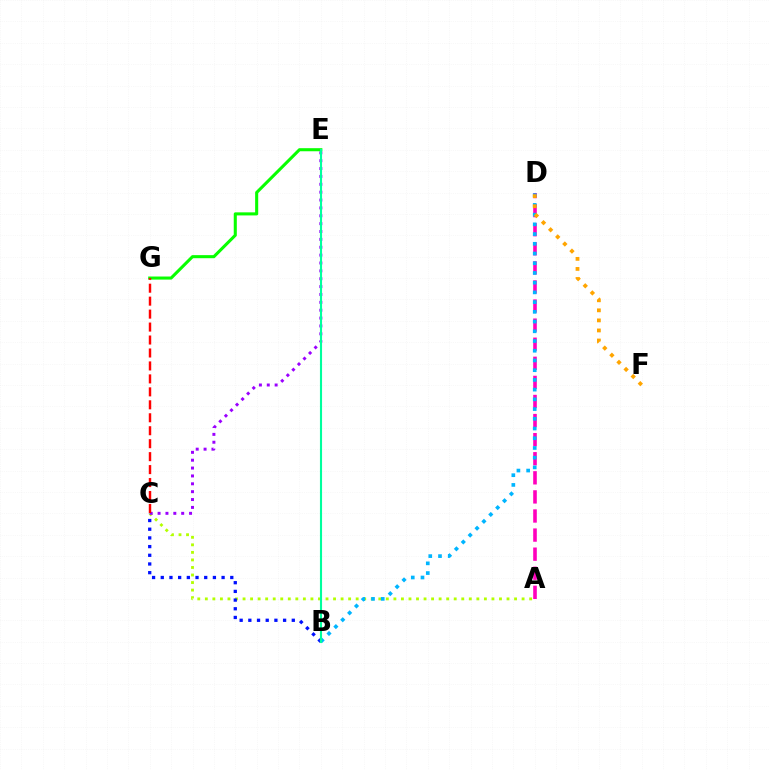{('A', 'C'): [{'color': '#b3ff00', 'line_style': 'dotted', 'thickness': 2.05}], ('C', 'E'): [{'color': '#9b00ff', 'line_style': 'dotted', 'thickness': 2.14}], ('A', 'D'): [{'color': '#ff00bd', 'line_style': 'dashed', 'thickness': 2.59}], ('B', 'C'): [{'color': '#0010ff', 'line_style': 'dotted', 'thickness': 2.36}], ('E', 'G'): [{'color': '#08ff00', 'line_style': 'solid', 'thickness': 2.21}], ('B', 'D'): [{'color': '#00b5ff', 'line_style': 'dotted', 'thickness': 2.64}], ('D', 'F'): [{'color': '#ffa500', 'line_style': 'dotted', 'thickness': 2.73}], ('B', 'E'): [{'color': '#00ff9d', 'line_style': 'solid', 'thickness': 1.53}], ('C', 'G'): [{'color': '#ff0000', 'line_style': 'dashed', 'thickness': 1.76}]}